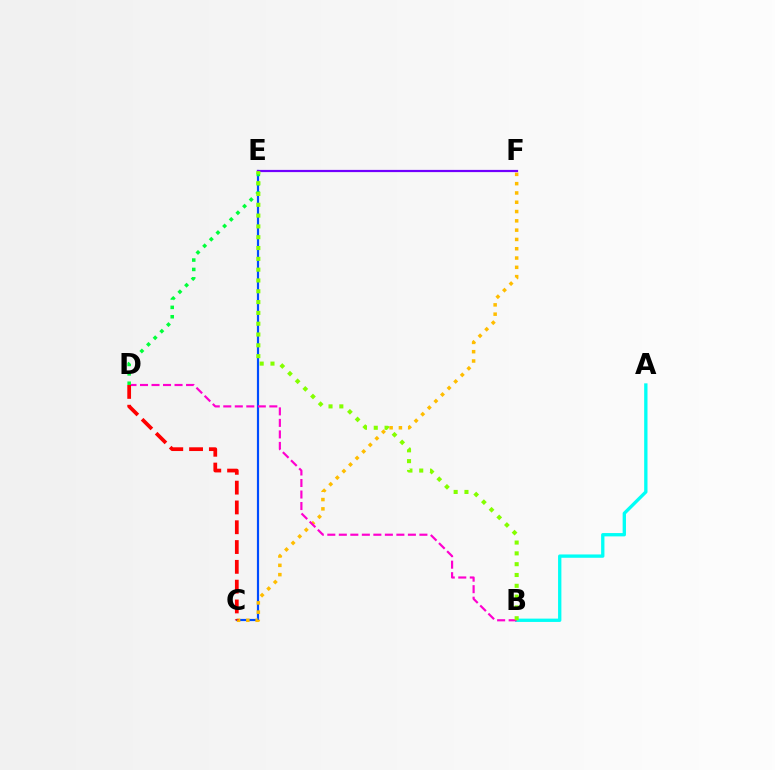{('A', 'B'): [{'color': '#00fff6', 'line_style': 'solid', 'thickness': 2.39}], ('C', 'E'): [{'color': '#004bff', 'line_style': 'solid', 'thickness': 1.57}], ('C', 'F'): [{'color': '#ffbd00', 'line_style': 'dotted', 'thickness': 2.53}], ('B', 'D'): [{'color': '#ff00cf', 'line_style': 'dashed', 'thickness': 1.56}], ('C', 'D'): [{'color': '#ff0000', 'line_style': 'dashed', 'thickness': 2.69}], ('D', 'E'): [{'color': '#00ff39', 'line_style': 'dotted', 'thickness': 2.55}], ('E', 'F'): [{'color': '#7200ff', 'line_style': 'solid', 'thickness': 1.59}], ('B', 'E'): [{'color': '#84ff00', 'line_style': 'dotted', 'thickness': 2.94}]}